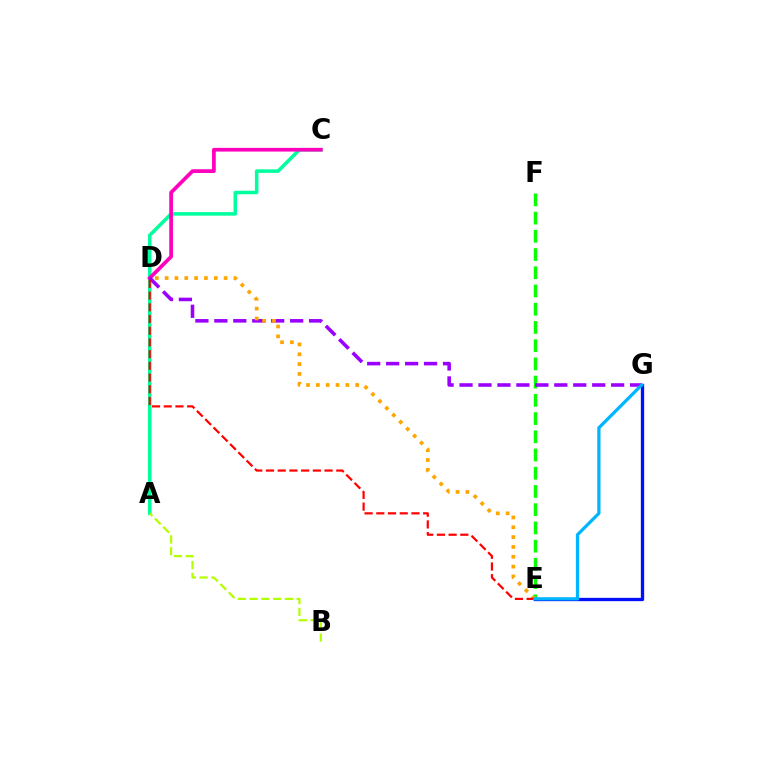{('E', 'G'): [{'color': '#0010ff', 'line_style': 'solid', 'thickness': 2.39}, {'color': '#00b5ff', 'line_style': 'solid', 'thickness': 2.33}], ('A', 'C'): [{'color': '#00ff9d', 'line_style': 'solid', 'thickness': 2.54}], ('C', 'D'): [{'color': '#ff00bd', 'line_style': 'solid', 'thickness': 2.67}], ('E', 'F'): [{'color': '#08ff00', 'line_style': 'dashed', 'thickness': 2.48}], ('A', 'B'): [{'color': '#b3ff00', 'line_style': 'dashed', 'thickness': 1.6}], ('D', 'G'): [{'color': '#9b00ff', 'line_style': 'dashed', 'thickness': 2.57}], ('D', 'E'): [{'color': '#ffa500', 'line_style': 'dotted', 'thickness': 2.67}, {'color': '#ff0000', 'line_style': 'dashed', 'thickness': 1.59}]}